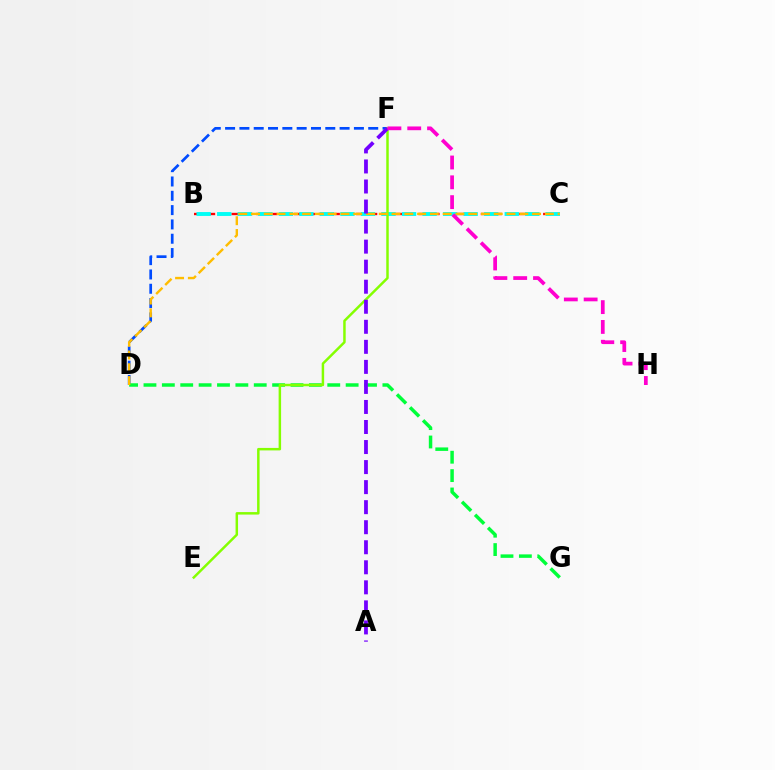{('D', 'F'): [{'color': '#004bff', 'line_style': 'dashed', 'thickness': 1.94}], ('B', 'C'): [{'color': '#ff0000', 'line_style': 'dashed', 'thickness': 1.69}, {'color': '#00fff6', 'line_style': 'dashed', 'thickness': 2.79}], ('D', 'G'): [{'color': '#00ff39', 'line_style': 'dashed', 'thickness': 2.5}], ('E', 'F'): [{'color': '#84ff00', 'line_style': 'solid', 'thickness': 1.78}], ('C', 'D'): [{'color': '#ffbd00', 'line_style': 'dashed', 'thickness': 1.74}], ('A', 'F'): [{'color': '#7200ff', 'line_style': 'dashed', 'thickness': 2.72}], ('F', 'H'): [{'color': '#ff00cf', 'line_style': 'dashed', 'thickness': 2.69}]}